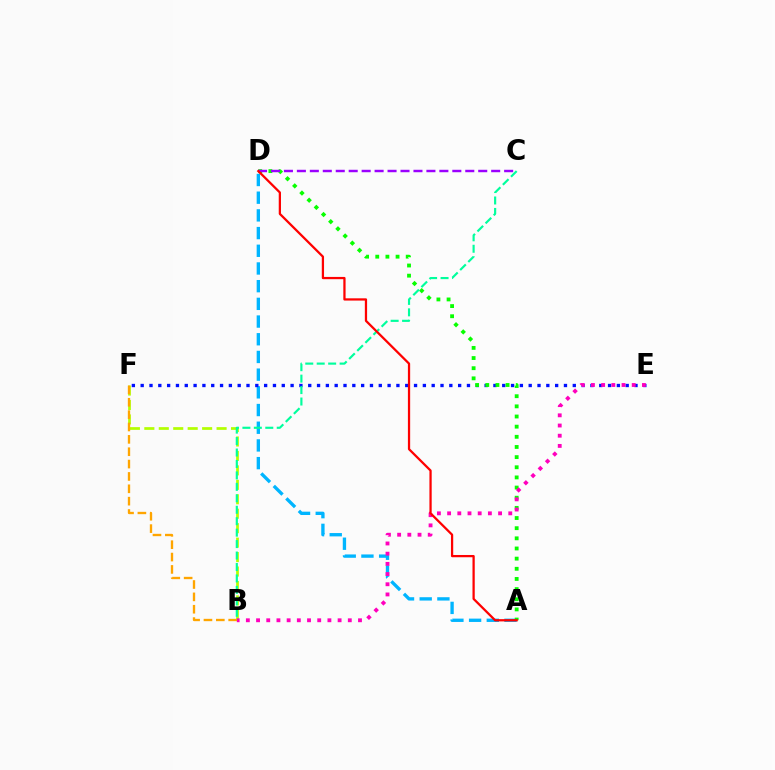{('A', 'D'): [{'color': '#00b5ff', 'line_style': 'dashed', 'thickness': 2.4}, {'color': '#08ff00', 'line_style': 'dotted', 'thickness': 2.76}, {'color': '#ff0000', 'line_style': 'solid', 'thickness': 1.62}], ('E', 'F'): [{'color': '#0010ff', 'line_style': 'dotted', 'thickness': 2.4}], ('B', 'F'): [{'color': '#b3ff00', 'line_style': 'dashed', 'thickness': 1.96}, {'color': '#ffa500', 'line_style': 'dashed', 'thickness': 1.68}], ('B', 'E'): [{'color': '#ff00bd', 'line_style': 'dotted', 'thickness': 2.77}], ('C', 'D'): [{'color': '#9b00ff', 'line_style': 'dashed', 'thickness': 1.76}], ('B', 'C'): [{'color': '#00ff9d', 'line_style': 'dashed', 'thickness': 1.55}]}